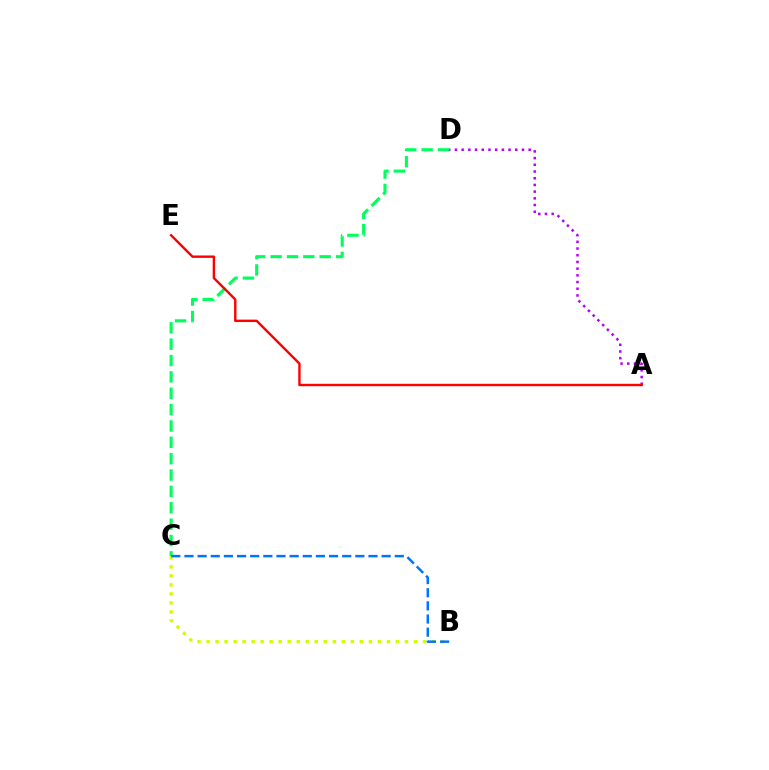{('C', 'D'): [{'color': '#00ff5c', 'line_style': 'dashed', 'thickness': 2.22}], ('B', 'C'): [{'color': '#d1ff00', 'line_style': 'dotted', 'thickness': 2.45}, {'color': '#0074ff', 'line_style': 'dashed', 'thickness': 1.79}], ('A', 'D'): [{'color': '#b900ff', 'line_style': 'dotted', 'thickness': 1.82}], ('A', 'E'): [{'color': '#ff0000', 'line_style': 'solid', 'thickness': 1.73}]}